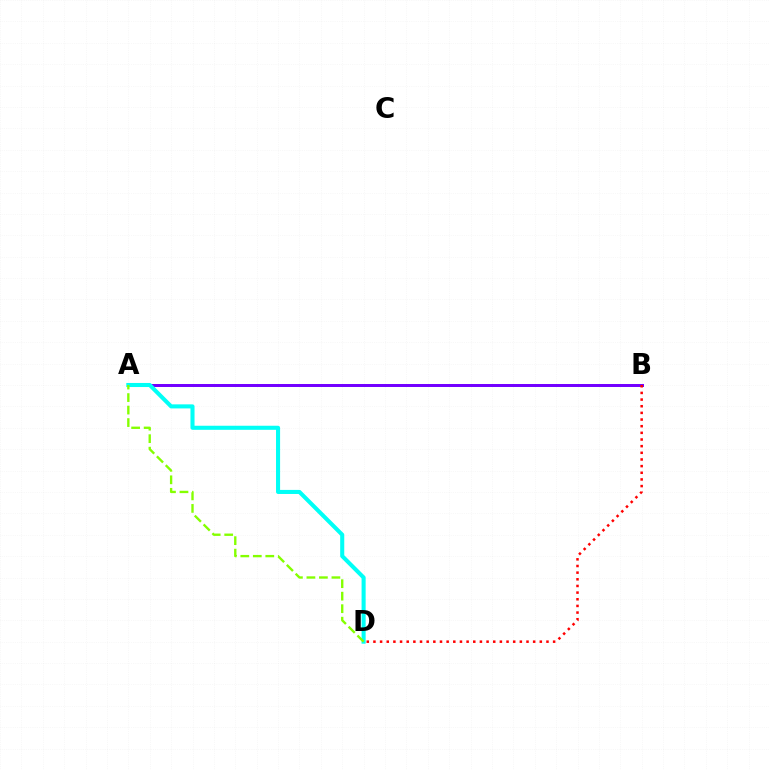{('A', 'B'): [{'color': '#7200ff', 'line_style': 'solid', 'thickness': 2.15}], ('A', 'D'): [{'color': '#00fff6', 'line_style': 'solid', 'thickness': 2.93}, {'color': '#84ff00', 'line_style': 'dashed', 'thickness': 1.7}], ('B', 'D'): [{'color': '#ff0000', 'line_style': 'dotted', 'thickness': 1.81}]}